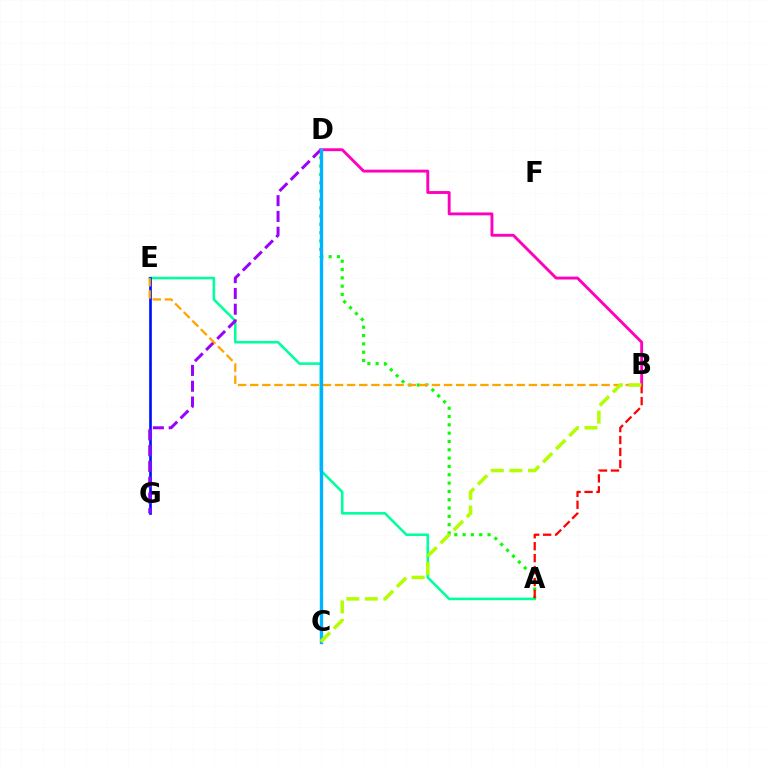{('A', 'E'): [{'color': '#00ff9d', 'line_style': 'solid', 'thickness': 1.85}], ('A', 'D'): [{'color': '#08ff00', 'line_style': 'dotted', 'thickness': 2.26}], ('E', 'G'): [{'color': '#0010ff', 'line_style': 'solid', 'thickness': 1.93}], ('D', 'G'): [{'color': '#9b00ff', 'line_style': 'dashed', 'thickness': 2.14}], ('B', 'E'): [{'color': '#ffa500', 'line_style': 'dashed', 'thickness': 1.65}], ('B', 'D'): [{'color': '#ff00bd', 'line_style': 'solid', 'thickness': 2.07}], ('C', 'D'): [{'color': '#00b5ff', 'line_style': 'solid', 'thickness': 2.43}], ('A', 'B'): [{'color': '#ff0000', 'line_style': 'dashed', 'thickness': 1.62}], ('B', 'C'): [{'color': '#b3ff00', 'line_style': 'dashed', 'thickness': 2.52}]}